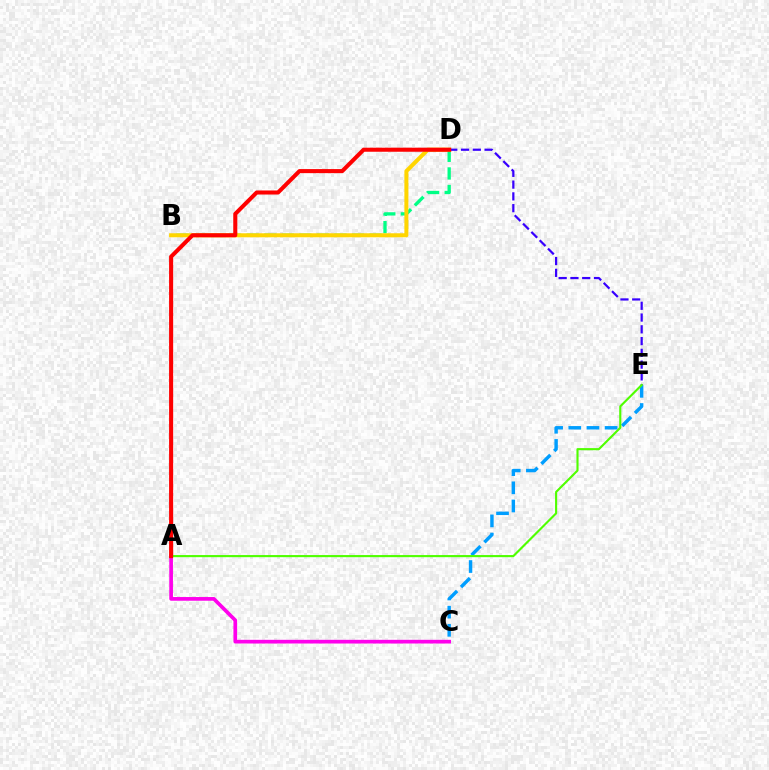{('B', 'D'): [{'color': '#00ff86', 'line_style': 'dashed', 'thickness': 2.39}, {'color': '#ffd500', 'line_style': 'solid', 'thickness': 2.9}], ('C', 'E'): [{'color': '#009eff', 'line_style': 'dashed', 'thickness': 2.47}], ('A', 'C'): [{'color': '#ff00ed', 'line_style': 'solid', 'thickness': 2.66}], ('D', 'E'): [{'color': '#3700ff', 'line_style': 'dashed', 'thickness': 1.6}], ('A', 'E'): [{'color': '#4fff00', 'line_style': 'solid', 'thickness': 1.53}], ('A', 'D'): [{'color': '#ff0000', 'line_style': 'solid', 'thickness': 2.92}]}